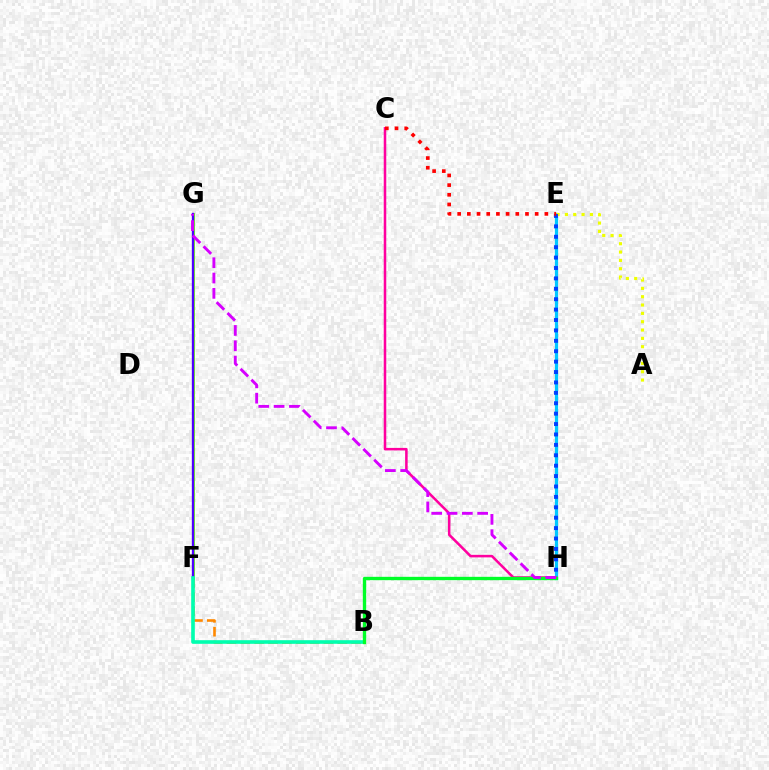{('E', 'H'): [{'color': '#00c7ff', 'line_style': 'solid', 'thickness': 2.33}, {'color': '#003fff', 'line_style': 'dotted', 'thickness': 2.83}], ('B', 'F'): [{'color': '#ff8800', 'line_style': 'dashed', 'thickness': 1.88}, {'color': '#00ffaf', 'line_style': 'solid', 'thickness': 2.62}], ('F', 'G'): [{'color': '#66ff00', 'line_style': 'solid', 'thickness': 1.98}, {'color': '#4f00ff', 'line_style': 'solid', 'thickness': 1.68}], ('C', 'H'): [{'color': '#ff00a0', 'line_style': 'solid', 'thickness': 1.82}], ('A', 'E'): [{'color': '#eeff00', 'line_style': 'dotted', 'thickness': 2.26}], ('B', 'H'): [{'color': '#00ff27', 'line_style': 'solid', 'thickness': 2.41}], ('G', 'H'): [{'color': '#d600ff', 'line_style': 'dashed', 'thickness': 2.08}], ('C', 'E'): [{'color': '#ff0000', 'line_style': 'dotted', 'thickness': 2.63}]}